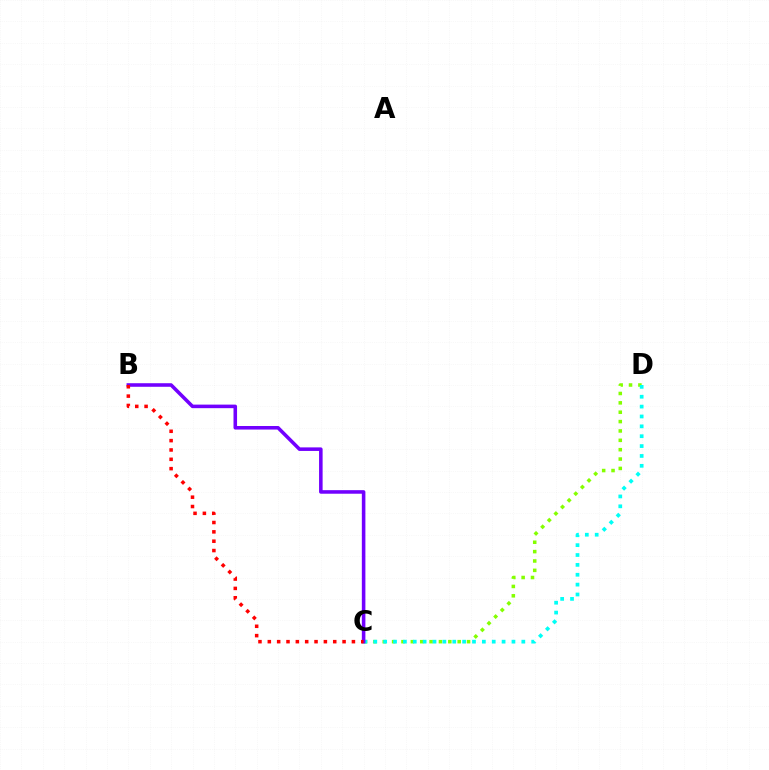{('C', 'D'): [{'color': '#84ff00', 'line_style': 'dotted', 'thickness': 2.55}, {'color': '#00fff6', 'line_style': 'dotted', 'thickness': 2.68}], ('B', 'C'): [{'color': '#7200ff', 'line_style': 'solid', 'thickness': 2.56}, {'color': '#ff0000', 'line_style': 'dotted', 'thickness': 2.54}]}